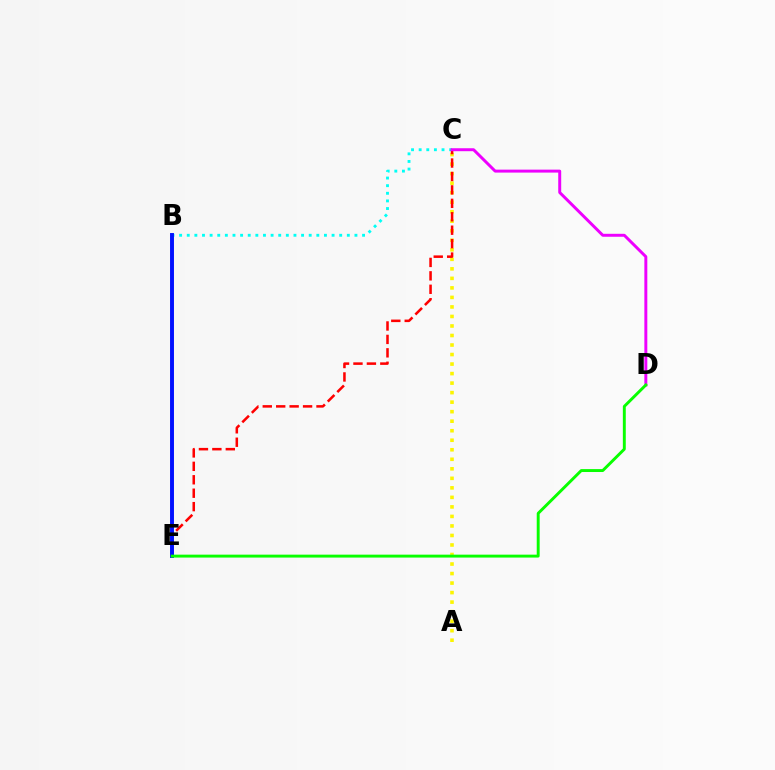{('A', 'C'): [{'color': '#fcf500', 'line_style': 'dotted', 'thickness': 2.59}], ('B', 'C'): [{'color': '#00fff6', 'line_style': 'dotted', 'thickness': 2.07}], ('C', 'E'): [{'color': '#ff0000', 'line_style': 'dashed', 'thickness': 1.82}], ('B', 'E'): [{'color': '#0010ff', 'line_style': 'solid', 'thickness': 2.82}], ('C', 'D'): [{'color': '#ee00ff', 'line_style': 'solid', 'thickness': 2.13}], ('D', 'E'): [{'color': '#08ff00', 'line_style': 'solid', 'thickness': 2.1}]}